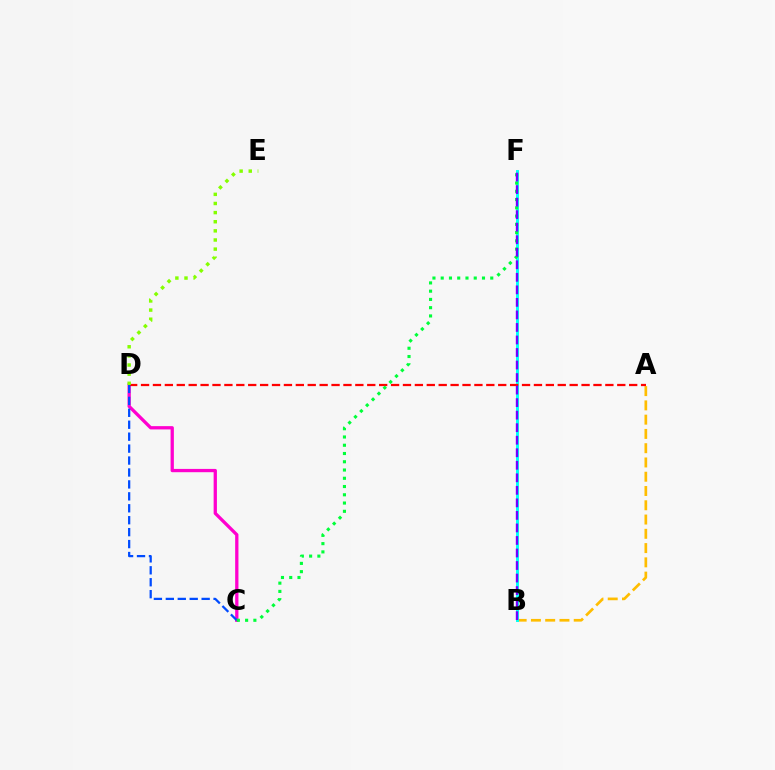{('A', 'B'): [{'color': '#ffbd00', 'line_style': 'dashed', 'thickness': 1.94}], ('C', 'D'): [{'color': '#ff00cf', 'line_style': 'solid', 'thickness': 2.37}, {'color': '#004bff', 'line_style': 'dashed', 'thickness': 1.62}], ('B', 'F'): [{'color': '#00fff6', 'line_style': 'solid', 'thickness': 2.11}, {'color': '#7200ff', 'line_style': 'dashed', 'thickness': 1.7}], ('A', 'D'): [{'color': '#ff0000', 'line_style': 'dashed', 'thickness': 1.62}], ('C', 'F'): [{'color': '#00ff39', 'line_style': 'dotted', 'thickness': 2.24}], ('D', 'E'): [{'color': '#84ff00', 'line_style': 'dotted', 'thickness': 2.48}]}